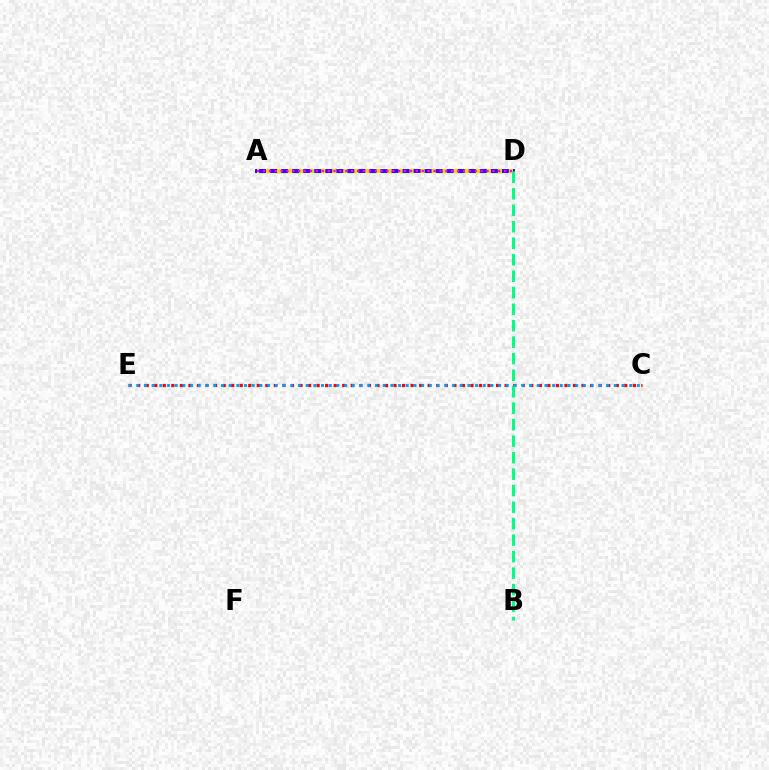{('A', 'D'): [{'color': '#4fff00', 'line_style': 'dashed', 'thickness': 2.45}, {'color': '#3700ff', 'line_style': 'solid', 'thickness': 2.82}, {'color': '#ffd500', 'line_style': 'dotted', 'thickness': 3.0}, {'color': '#ff00ed', 'line_style': 'dotted', 'thickness': 1.6}], ('C', 'E'): [{'color': '#ff0000', 'line_style': 'dotted', 'thickness': 2.32}, {'color': '#009eff', 'line_style': 'dotted', 'thickness': 2.09}], ('B', 'D'): [{'color': '#00ff86', 'line_style': 'dashed', 'thickness': 2.24}]}